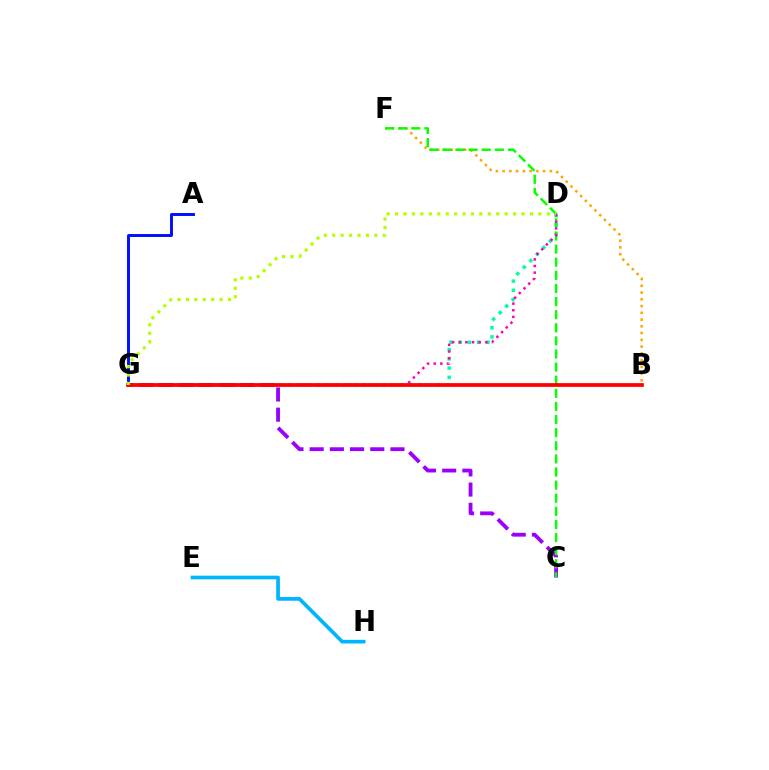{('D', 'G'): [{'color': '#00ff9d', 'line_style': 'dotted', 'thickness': 2.51}, {'color': '#ff00bd', 'line_style': 'dotted', 'thickness': 1.8}, {'color': '#b3ff00', 'line_style': 'dotted', 'thickness': 2.29}], ('C', 'G'): [{'color': '#9b00ff', 'line_style': 'dashed', 'thickness': 2.74}], ('B', 'F'): [{'color': '#ffa500', 'line_style': 'dotted', 'thickness': 1.83}], ('C', 'F'): [{'color': '#08ff00', 'line_style': 'dashed', 'thickness': 1.78}], ('A', 'G'): [{'color': '#0010ff', 'line_style': 'solid', 'thickness': 2.12}], ('E', 'H'): [{'color': '#00b5ff', 'line_style': 'solid', 'thickness': 2.65}], ('B', 'G'): [{'color': '#ff0000', 'line_style': 'solid', 'thickness': 2.7}]}